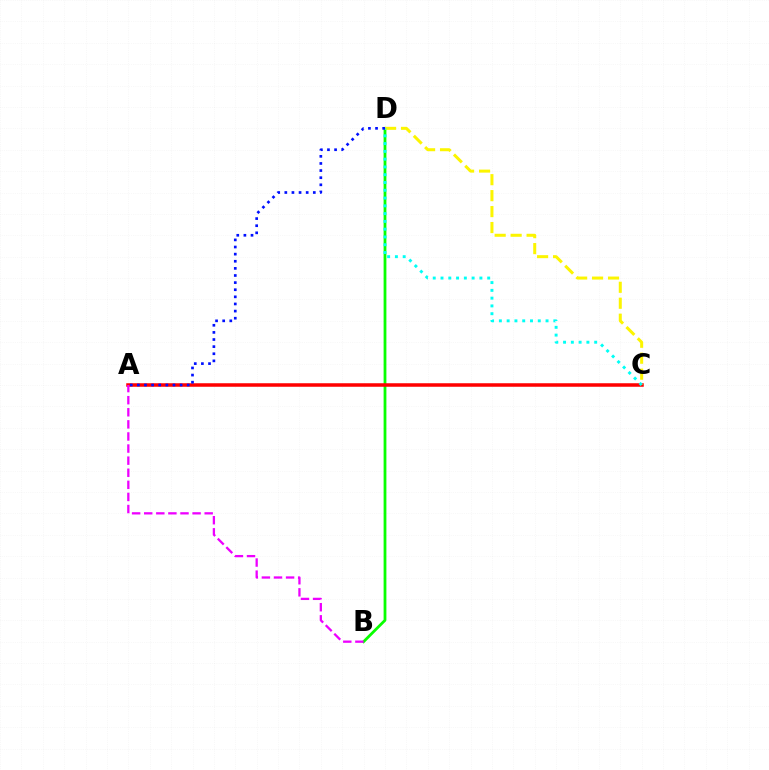{('B', 'D'): [{'color': '#08ff00', 'line_style': 'solid', 'thickness': 2.01}], ('A', 'C'): [{'color': '#ff0000', 'line_style': 'solid', 'thickness': 2.53}], ('C', 'D'): [{'color': '#fcf500', 'line_style': 'dashed', 'thickness': 2.17}, {'color': '#00fff6', 'line_style': 'dotted', 'thickness': 2.11}], ('A', 'D'): [{'color': '#0010ff', 'line_style': 'dotted', 'thickness': 1.93}], ('A', 'B'): [{'color': '#ee00ff', 'line_style': 'dashed', 'thickness': 1.64}]}